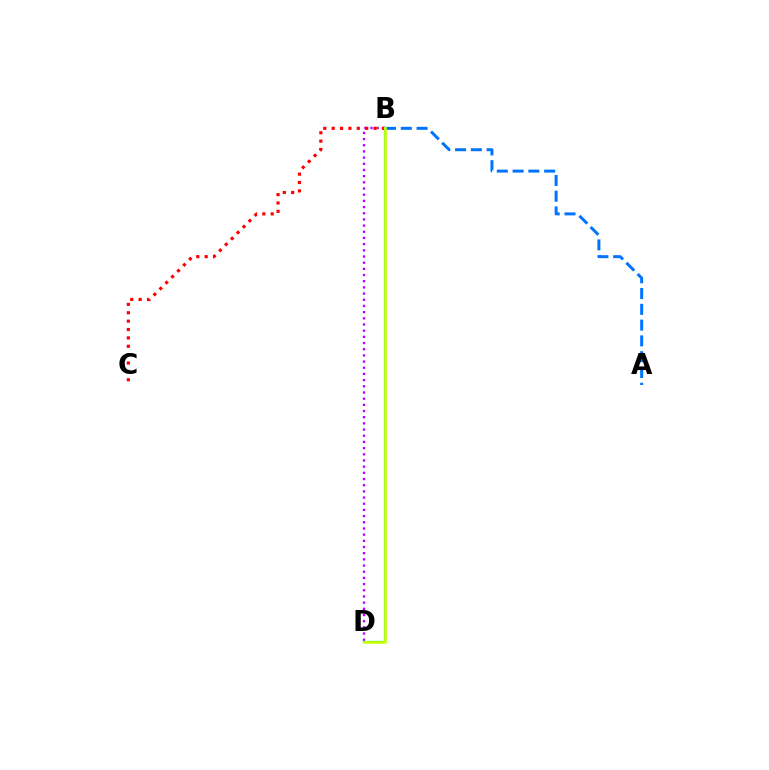{('A', 'B'): [{'color': '#0074ff', 'line_style': 'dashed', 'thickness': 2.14}], ('B', 'D'): [{'color': '#b900ff', 'line_style': 'dotted', 'thickness': 1.68}, {'color': '#00ff5c', 'line_style': 'solid', 'thickness': 1.61}, {'color': '#d1ff00', 'line_style': 'solid', 'thickness': 1.84}], ('B', 'C'): [{'color': '#ff0000', 'line_style': 'dotted', 'thickness': 2.28}]}